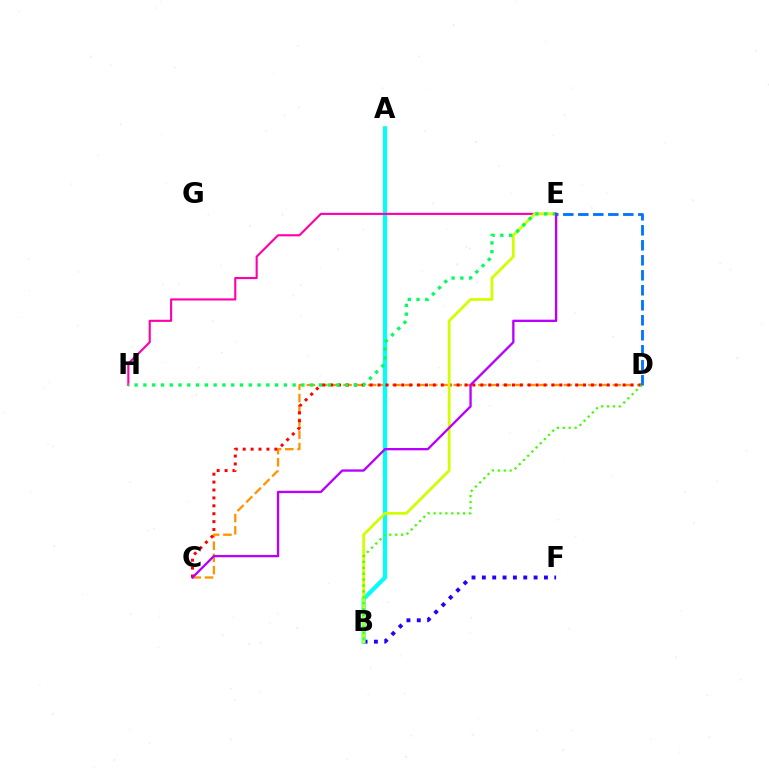{('C', 'D'): [{'color': '#ff9400', 'line_style': 'dashed', 'thickness': 1.66}, {'color': '#ff0000', 'line_style': 'dotted', 'thickness': 2.15}], ('B', 'F'): [{'color': '#2500ff', 'line_style': 'dotted', 'thickness': 2.81}], ('A', 'B'): [{'color': '#00fff6', 'line_style': 'solid', 'thickness': 3.0}], ('E', 'H'): [{'color': '#ff00ac', 'line_style': 'solid', 'thickness': 1.53}, {'color': '#00ff5c', 'line_style': 'dotted', 'thickness': 2.39}], ('B', 'E'): [{'color': '#d1ff00', 'line_style': 'solid', 'thickness': 1.98}], ('C', 'E'): [{'color': '#b900ff', 'line_style': 'solid', 'thickness': 1.67}], ('B', 'D'): [{'color': '#3dff00', 'line_style': 'dotted', 'thickness': 1.6}], ('D', 'E'): [{'color': '#0074ff', 'line_style': 'dashed', 'thickness': 2.04}]}